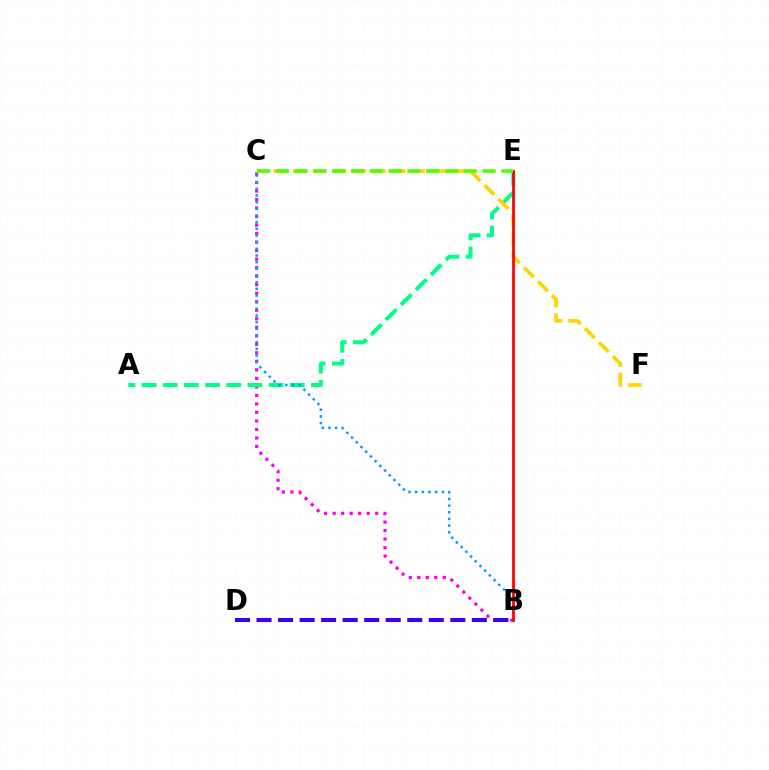{('B', 'C'): [{'color': '#ff00ed', 'line_style': 'dotted', 'thickness': 2.31}, {'color': '#009eff', 'line_style': 'dotted', 'thickness': 1.81}], ('B', 'D'): [{'color': '#3700ff', 'line_style': 'dashed', 'thickness': 2.92}], ('A', 'E'): [{'color': '#00ff86', 'line_style': 'dashed', 'thickness': 2.88}], ('C', 'F'): [{'color': '#ffd500', 'line_style': 'dashed', 'thickness': 2.68}], ('B', 'E'): [{'color': '#ff0000', 'line_style': 'solid', 'thickness': 1.98}], ('C', 'E'): [{'color': '#4fff00', 'line_style': 'dashed', 'thickness': 2.55}]}